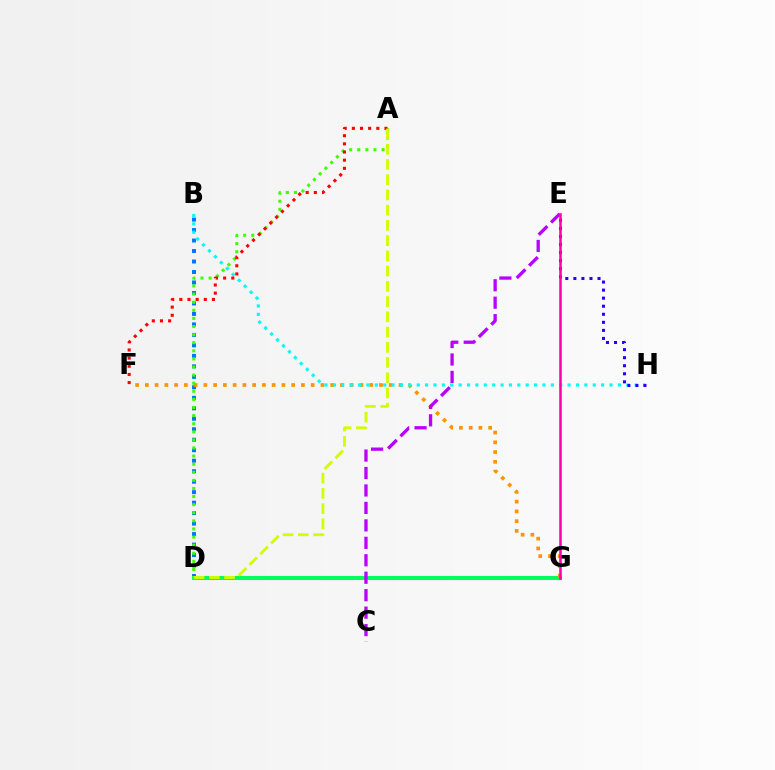{('B', 'D'): [{'color': '#0074ff', 'line_style': 'dotted', 'thickness': 2.85}], ('D', 'G'): [{'color': '#00ff5c', 'line_style': 'solid', 'thickness': 2.91}], ('F', 'G'): [{'color': '#ff9400', 'line_style': 'dotted', 'thickness': 2.65}], ('B', 'H'): [{'color': '#00fff6', 'line_style': 'dotted', 'thickness': 2.28}], ('E', 'H'): [{'color': '#2500ff', 'line_style': 'dotted', 'thickness': 2.19}], ('C', 'E'): [{'color': '#b900ff', 'line_style': 'dashed', 'thickness': 2.37}], ('A', 'D'): [{'color': '#3dff00', 'line_style': 'dotted', 'thickness': 2.2}, {'color': '#d1ff00', 'line_style': 'dashed', 'thickness': 2.07}], ('A', 'F'): [{'color': '#ff0000', 'line_style': 'dotted', 'thickness': 2.21}], ('E', 'G'): [{'color': '#ff00ac', 'line_style': 'solid', 'thickness': 1.83}]}